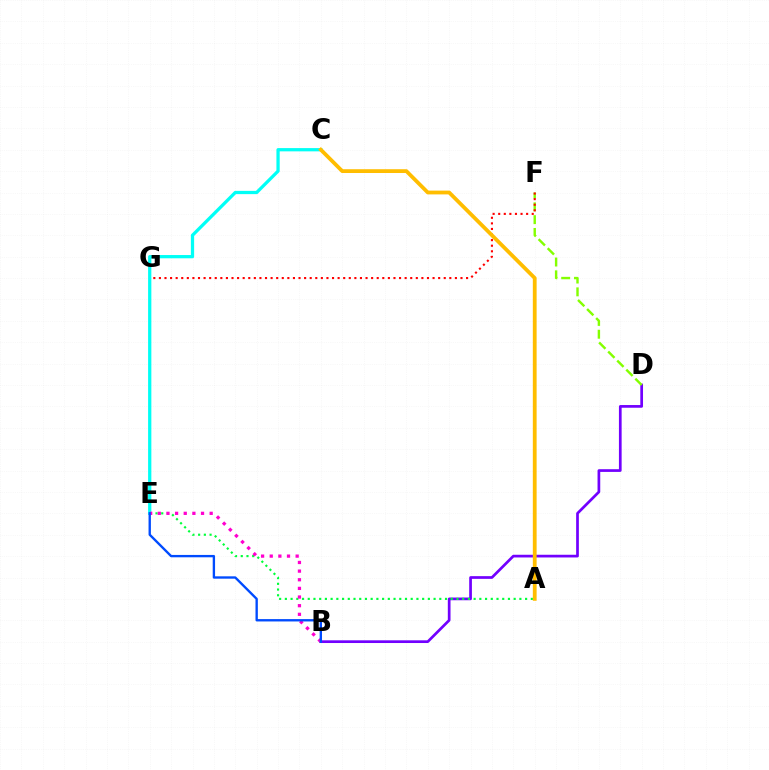{('B', 'D'): [{'color': '#7200ff', 'line_style': 'solid', 'thickness': 1.95}], ('D', 'F'): [{'color': '#84ff00', 'line_style': 'dashed', 'thickness': 1.74}], ('F', 'G'): [{'color': '#ff0000', 'line_style': 'dotted', 'thickness': 1.52}], ('C', 'E'): [{'color': '#00fff6', 'line_style': 'solid', 'thickness': 2.35}], ('A', 'E'): [{'color': '#00ff39', 'line_style': 'dotted', 'thickness': 1.55}], ('B', 'E'): [{'color': '#ff00cf', 'line_style': 'dotted', 'thickness': 2.35}, {'color': '#004bff', 'line_style': 'solid', 'thickness': 1.7}], ('A', 'C'): [{'color': '#ffbd00', 'line_style': 'solid', 'thickness': 2.73}]}